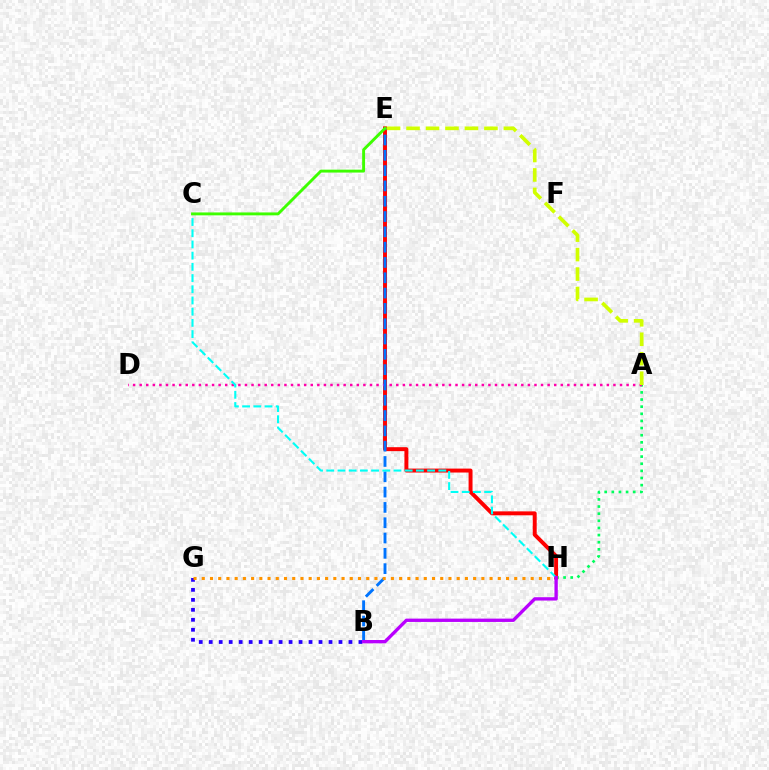{('A', 'H'): [{'color': '#00ff5c', 'line_style': 'dotted', 'thickness': 1.94}], ('B', 'G'): [{'color': '#2500ff', 'line_style': 'dotted', 'thickness': 2.71}], ('E', 'H'): [{'color': '#ff0000', 'line_style': 'solid', 'thickness': 2.84}], ('A', 'D'): [{'color': '#ff00ac', 'line_style': 'dotted', 'thickness': 1.79}], ('B', 'E'): [{'color': '#0074ff', 'line_style': 'dashed', 'thickness': 2.08}], ('G', 'H'): [{'color': '#ff9400', 'line_style': 'dotted', 'thickness': 2.23}], ('C', 'H'): [{'color': '#00fff6', 'line_style': 'dashed', 'thickness': 1.52}], ('C', 'E'): [{'color': '#3dff00', 'line_style': 'solid', 'thickness': 2.09}], ('B', 'H'): [{'color': '#b900ff', 'line_style': 'solid', 'thickness': 2.4}], ('A', 'E'): [{'color': '#d1ff00', 'line_style': 'dashed', 'thickness': 2.65}]}